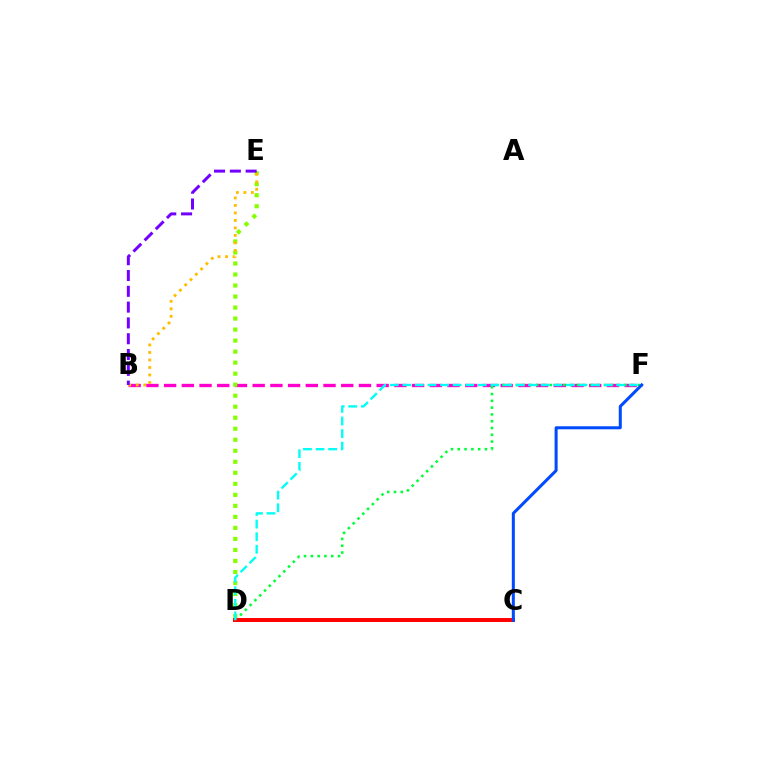{('B', 'F'): [{'color': '#ff00cf', 'line_style': 'dashed', 'thickness': 2.41}], ('D', 'F'): [{'color': '#00ff39', 'line_style': 'dotted', 'thickness': 1.85}, {'color': '#00fff6', 'line_style': 'dashed', 'thickness': 1.71}], ('C', 'D'): [{'color': '#ff0000', 'line_style': 'solid', 'thickness': 2.84}], ('D', 'E'): [{'color': '#84ff00', 'line_style': 'dotted', 'thickness': 2.99}], ('B', 'E'): [{'color': '#ffbd00', 'line_style': 'dotted', 'thickness': 2.04}, {'color': '#7200ff', 'line_style': 'dashed', 'thickness': 2.15}], ('C', 'F'): [{'color': '#004bff', 'line_style': 'solid', 'thickness': 2.18}]}